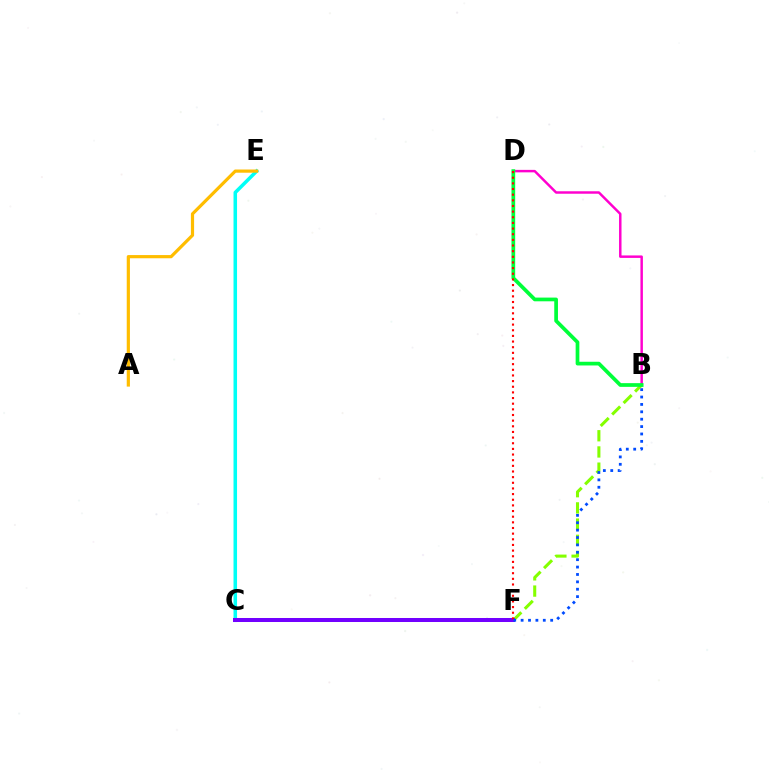{('B', 'F'): [{'color': '#84ff00', 'line_style': 'dashed', 'thickness': 2.2}, {'color': '#004bff', 'line_style': 'dotted', 'thickness': 2.01}], ('C', 'E'): [{'color': '#00fff6', 'line_style': 'solid', 'thickness': 2.55}], ('B', 'D'): [{'color': '#ff00cf', 'line_style': 'solid', 'thickness': 1.78}, {'color': '#00ff39', 'line_style': 'solid', 'thickness': 2.67}], ('C', 'F'): [{'color': '#7200ff', 'line_style': 'solid', 'thickness': 2.89}], ('A', 'E'): [{'color': '#ffbd00', 'line_style': 'solid', 'thickness': 2.3}], ('D', 'F'): [{'color': '#ff0000', 'line_style': 'dotted', 'thickness': 1.54}]}